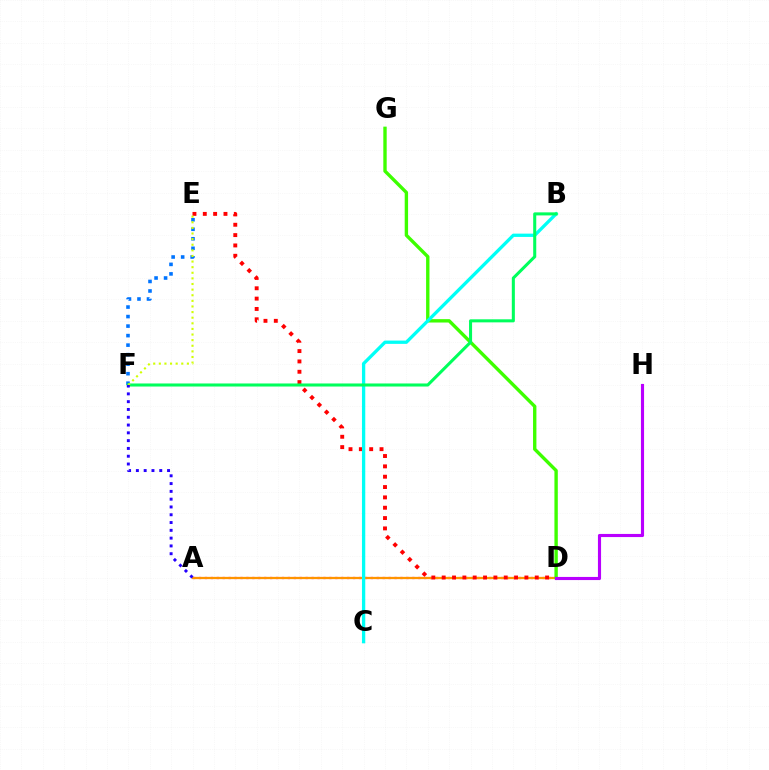{('A', 'D'): [{'color': '#ff00ac', 'line_style': 'dotted', 'thickness': 1.61}, {'color': '#ff9400', 'line_style': 'solid', 'thickness': 1.63}], ('D', 'E'): [{'color': '#ff0000', 'line_style': 'dotted', 'thickness': 2.81}], ('D', 'G'): [{'color': '#3dff00', 'line_style': 'solid', 'thickness': 2.43}], ('E', 'F'): [{'color': '#0074ff', 'line_style': 'dotted', 'thickness': 2.59}, {'color': '#d1ff00', 'line_style': 'dotted', 'thickness': 1.53}], ('B', 'C'): [{'color': '#00fff6', 'line_style': 'solid', 'thickness': 2.37}], ('B', 'F'): [{'color': '#00ff5c', 'line_style': 'solid', 'thickness': 2.2}], ('A', 'F'): [{'color': '#2500ff', 'line_style': 'dotted', 'thickness': 2.12}], ('D', 'H'): [{'color': '#b900ff', 'line_style': 'solid', 'thickness': 2.25}]}